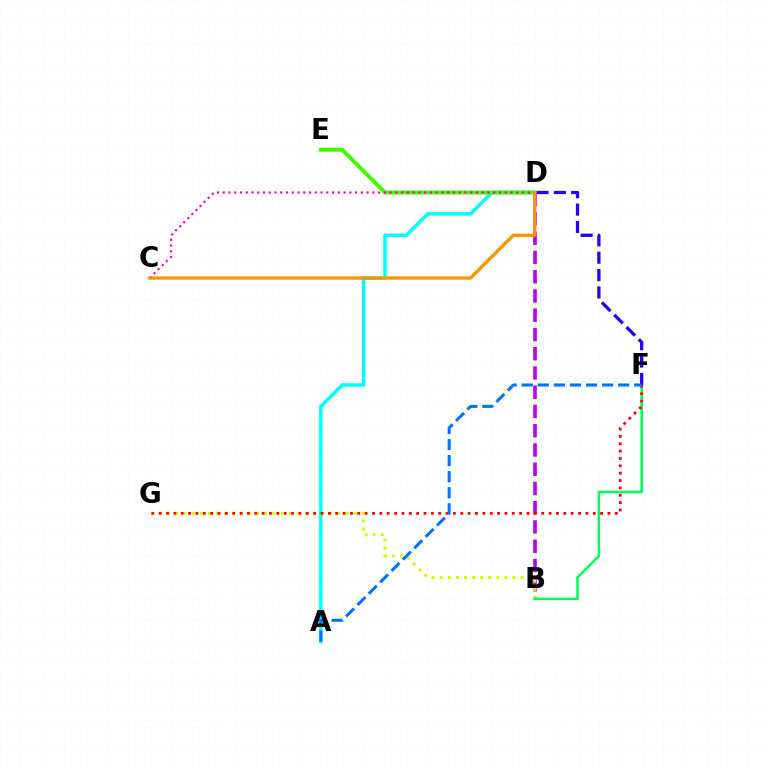{('A', 'D'): [{'color': '#00fff6', 'line_style': 'solid', 'thickness': 2.52}], ('B', 'D'): [{'color': '#b900ff', 'line_style': 'dashed', 'thickness': 2.62}], ('B', 'G'): [{'color': '#d1ff00', 'line_style': 'dotted', 'thickness': 2.2}], ('D', 'E'): [{'color': '#3dff00', 'line_style': 'solid', 'thickness': 2.84}], ('B', 'F'): [{'color': '#00ff5c', 'line_style': 'solid', 'thickness': 1.82}], ('D', 'F'): [{'color': '#2500ff', 'line_style': 'dashed', 'thickness': 2.36}], ('C', 'D'): [{'color': '#ff00ac', 'line_style': 'dotted', 'thickness': 1.56}, {'color': '#ff9400', 'line_style': 'solid', 'thickness': 2.38}], ('F', 'G'): [{'color': '#ff0000', 'line_style': 'dotted', 'thickness': 2.0}], ('A', 'F'): [{'color': '#0074ff', 'line_style': 'dashed', 'thickness': 2.18}]}